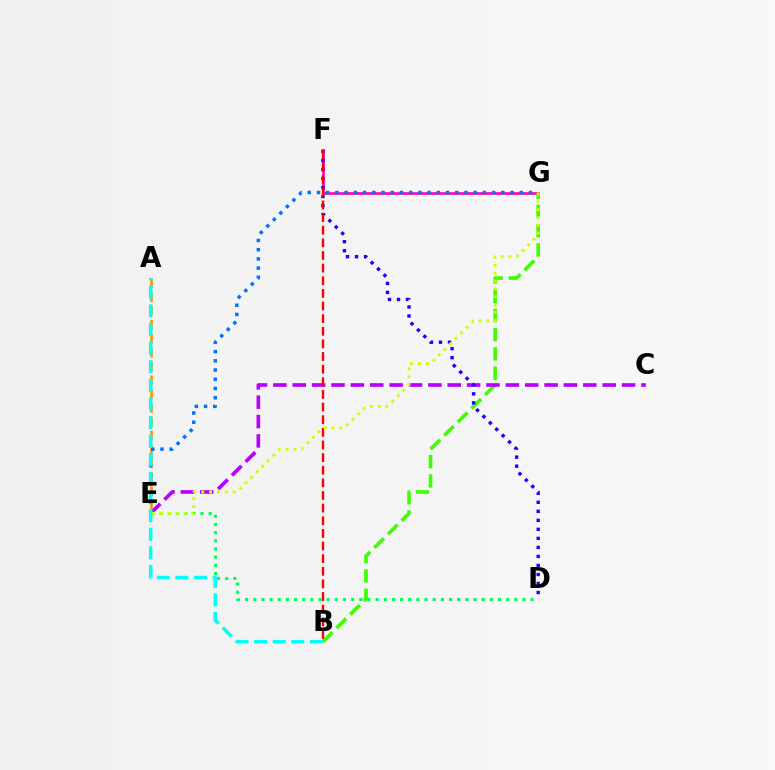{('B', 'G'): [{'color': '#3dff00', 'line_style': 'dashed', 'thickness': 2.61}], ('A', 'E'): [{'color': '#ff9400', 'line_style': 'dashed', 'thickness': 1.88}], ('C', 'E'): [{'color': '#b900ff', 'line_style': 'dashed', 'thickness': 2.63}], ('D', 'E'): [{'color': '#00ff5c', 'line_style': 'dotted', 'thickness': 2.22}], ('F', 'G'): [{'color': '#ff00ac', 'line_style': 'solid', 'thickness': 1.87}], ('D', 'F'): [{'color': '#2500ff', 'line_style': 'dotted', 'thickness': 2.45}], ('E', 'G'): [{'color': '#0074ff', 'line_style': 'dotted', 'thickness': 2.5}, {'color': '#d1ff00', 'line_style': 'dotted', 'thickness': 2.13}], ('A', 'B'): [{'color': '#00fff6', 'line_style': 'dashed', 'thickness': 2.53}], ('B', 'F'): [{'color': '#ff0000', 'line_style': 'dashed', 'thickness': 1.72}]}